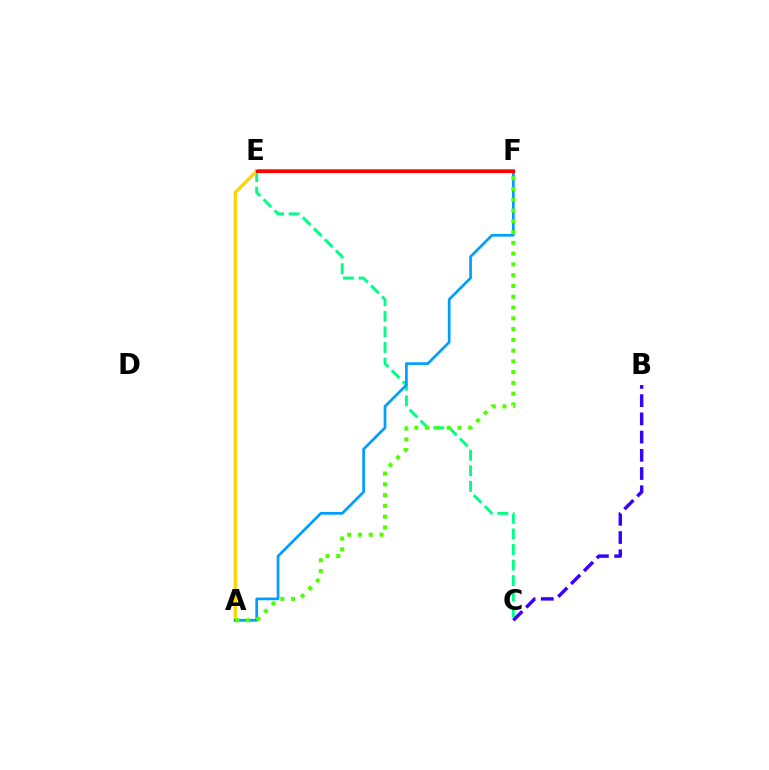{('E', 'F'): [{'color': '#ff00ed', 'line_style': 'solid', 'thickness': 2.57}, {'color': '#ff0000', 'line_style': 'solid', 'thickness': 2.28}], ('C', 'E'): [{'color': '#00ff86', 'line_style': 'dashed', 'thickness': 2.12}], ('A', 'E'): [{'color': '#ffd500', 'line_style': 'solid', 'thickness': 2.4}], ('A', 'F'): [{'color': '#009eff', 'line_style': 'solid', 'thickness': 1.95}, {'color': '#4fff00', 'line_style': 'dotted', 'thickness': 2.93}], ('B', 'C'): [{'color': '#3700ff', 'line_style': 'dashed', 'thickness': 2.47}]}